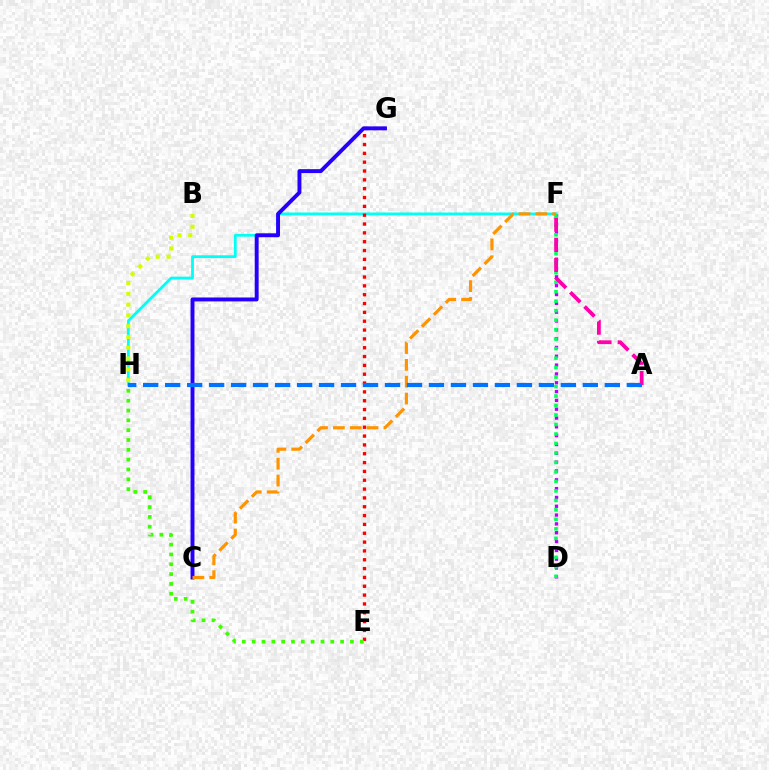{('F', 'H'): [{'color': '#00fff6', 'line_style': 'solid', 'thickness': 2.01}], ('D', 'F'): [{'color': '#b900ff', 'line_style': 'dotted', 'thickness': 2.4}, {'color': '#00ff5c', 'line_style': 'dotted', 'thickness': 2.58}], ('E', 'G'): [{'color': '#ff0000', 'line_style': 'dotted', 'thickness': 2.4}], ('C', 'G'): [{'color': '#2500ff', 'line_style': 'solid', 'thickness': 2.82}], ('C', 'F'): [{'color': '#ff9400', 'line_style': 'dashed', 'thickness': 2.29}], ('B', 'H'): [{'color': '#d1ff00', 'line_style': 'dotted', 'thickness': 2.93}], ('E', 'H'): [{'color': '#3dff00', 'line_style': 'dotted', 'thickness': 2.67}], ('A', 'F'): [{'color': '#ff00ac', 'line_style': 'dashed', 'thickness': 2.73}], ('A', 'H'): [{'color': '#0074ff', 'line_style': 'dashed', 'thickness': 2.99}]}